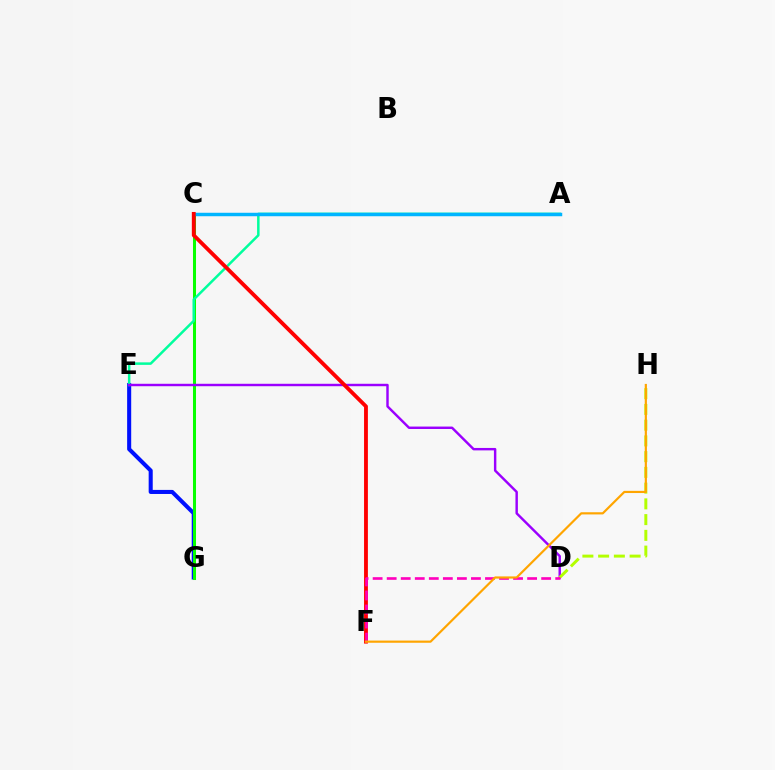{('E', 'G'): [{'color': '#0010ff', 'line_style': 'solid', 'thickness': 2.92}], ('C', 'G'): [{'color': '#08ff00', 'line_style': 'solid', 'thickness': 2.18}], ('A', 'E'): [{'color': '#00ff9d', 'line_style': 'solid', 'thickness': 1.8}], ('D', 'E'): [{'color': '#9b00ff', 'line_style': 'solid', 'thickness': 1.75}], ('D', 'H'): [{'color': '#b3ff00', 'line_style': 'dashed', 'thickness': 2.14}], ('A', 'C'): [{'color': '#00b5ff', 'line_style': 'solid', 'thickness': 2.49}], ('C', 'F'): [{'color': '#ff0000', 'line_style': 'solid', 'thickness': 2.76}], ('D', 'F'): [{'color': '#ff00bd', 'line_style': 'dashed', 'thickness': 1.91}], ('F', 'H'): [{'color': '#ffa500', 'line_style': 'solid', 'thickness': 1.57}]}